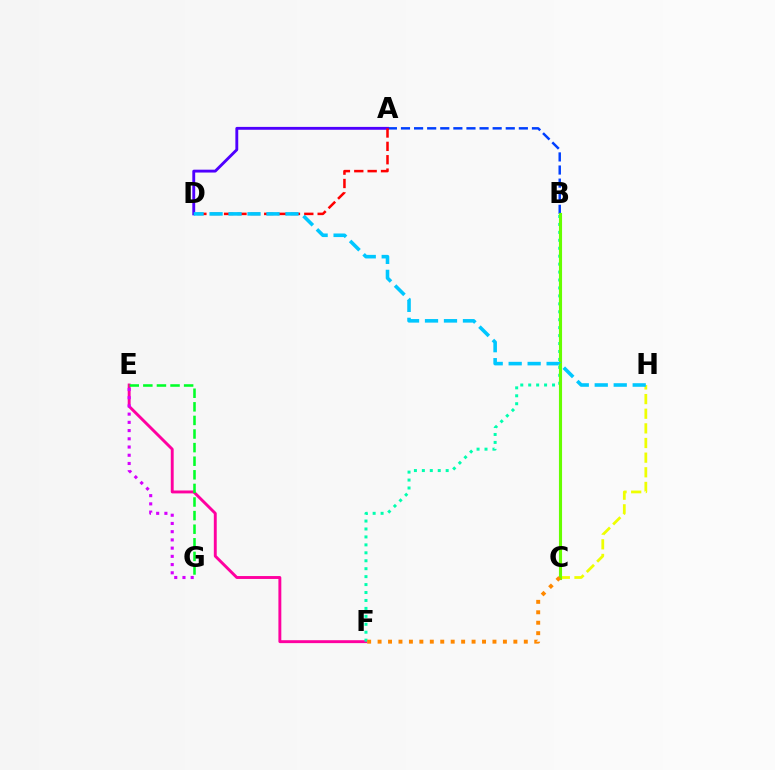{('E', 'F'): [{'color': '#ff00a0', 'line_style': 'solid', 'thickness': 2.09}], ('B', 'F'): [{'color': '#00ffaf', 'line_style': 'dotted', 'thickness': 2.16}], ('C', 'H'): [{'color': '#eeff00', 'line_style': 'dashed', 'thickness': 1.99}], ('E', 'G'): [{'color': '#00ff27', 'line_style': 'dashed', 'thickness': 1.85}, {'color': '#d600ff', 'line_style': 'dotted', 'thickness': 2.23}], ('A', 'B'): [{'color': '#003fff', 'line_style': 'dashed', 'thickness': 1.78}], ('B', 'C'): [{'color': '#66ff00', 'line_style': 'solid', 'thickness': 2.24}], ('A', 'D'): [{'color': '#4f00ff', 'line_style': 'solid', 'thickness': 2.06}, {'color': '#ff0000', 'line_style': 'dashed', 'thickness': 1.82}], ('C', 'F'): [{'color': '#ff8800', 'line_style': 'dotted', 'thickness': 2.84}], ('D', 'H'): [{'color': '#00c7ff', 'line_style': 'dashed', 'thickness': 2.58}]}